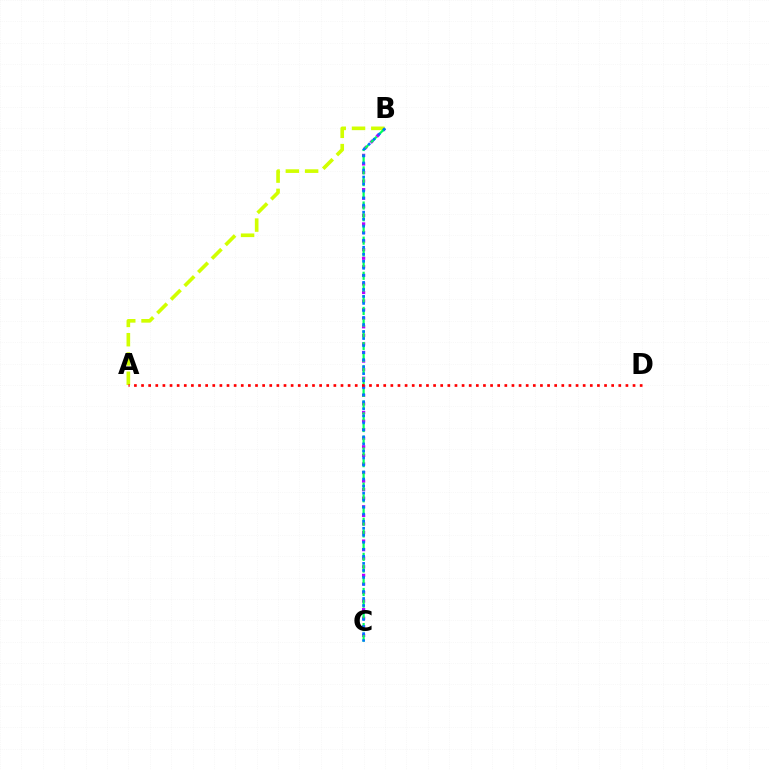{('B', 'C'): [{'color': '#b900ff', 'line_style': 'dotted', 'thickness': 2.33}, {'color': '#00ff5c', 'line_style': 'dashed', 'thickness': 1.59}, {'color': '#0074ff', 'line_style': 'dotted', 'thickness': 1.91}], ('A', 'B'): [{'color': '#d1ff00', 'line_style': 'dashed', 'thickness': 2.62}], ('A', 'D'): [{'color': '#ff0000', 'line_style': 'dotted', 'thickness': 1.94}]}